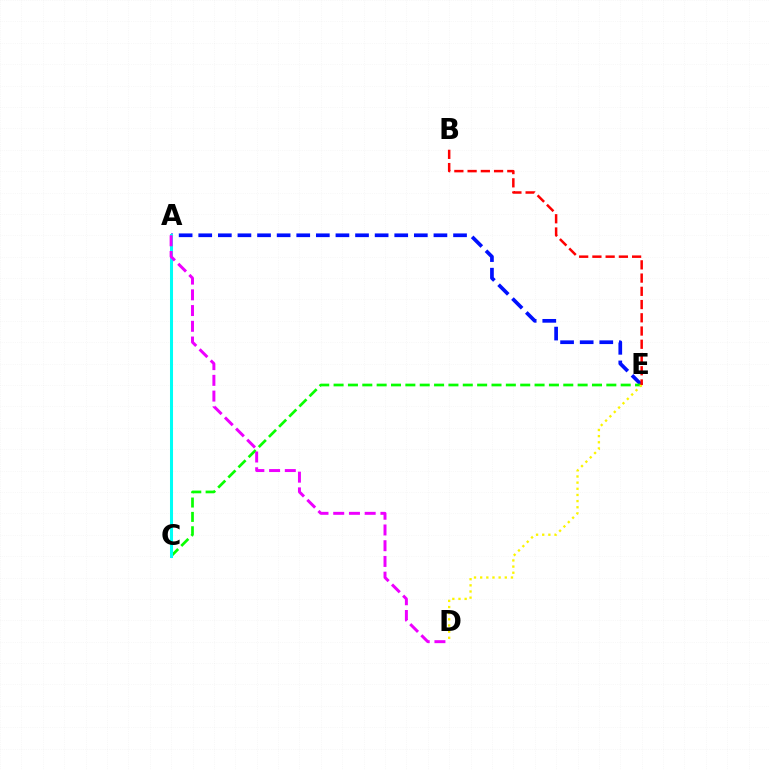{('A', 'E'): [{'color': '#0010ff', 'line_style': 'dashed', 'thickness': 2.66}], ('C', 'E'): [{'color': '#08ff00', 'line_style': 'dashed', 'thickness': 1.95}], ('A', 'C'): [{'color': '#00fff6', 'line_style': 'solid', 'thickness': 2.18}], ('D', 'E'): [{'color': '#fcf500', 'line_style': 'dotted', 'thickness': 1.67}], ('B', 'E'): [{'color': '#ff0000', 'line_style': 'dashed', 'thickness': 1.8}], ('A', 'D'): [{'color': '#ee00ff', 'line_style': 'dashed', 'thickness': 2.14}]}